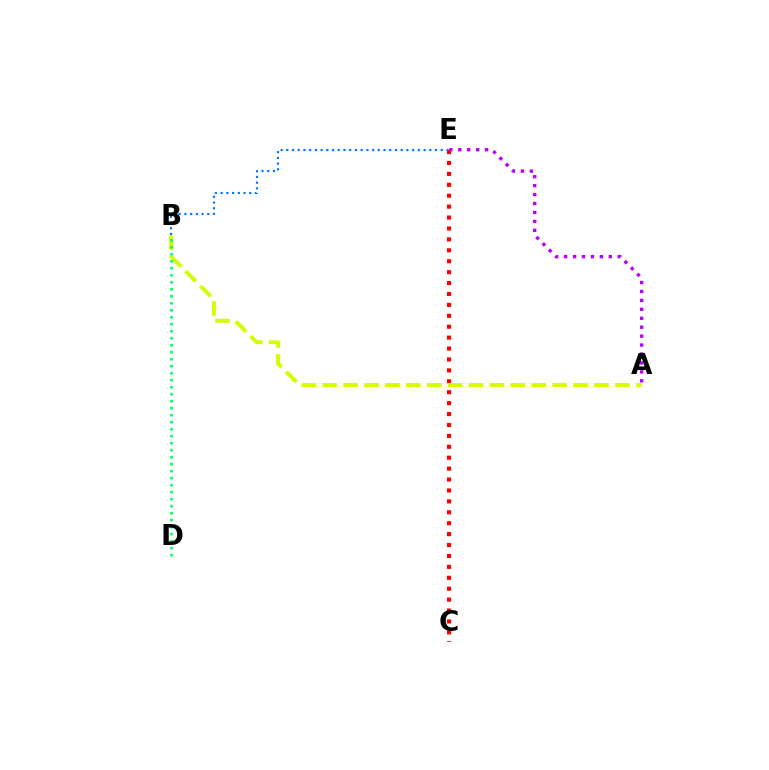{('A', 'E'): [{'color': '#b900ff', 'line_style': 'dotted', 'thickness': 2.43}], ('C', 'E'): [{'color': '#ff0000', 'line_style': 'dotted', 'thickness': 2.97}], ('A', 'B'): [{'color': '#d1ff00', 'line_style': 'dashed', 'thickness': 2.84}], ('B', 'E'): [{'color': '#0074ff', 'line_style': 'dotted', 'thickness': 1.55}], ('B', 'D'): [{'color': '#00ff5c', 'line_style': 'dotted', 'thickness': 1.9}]}